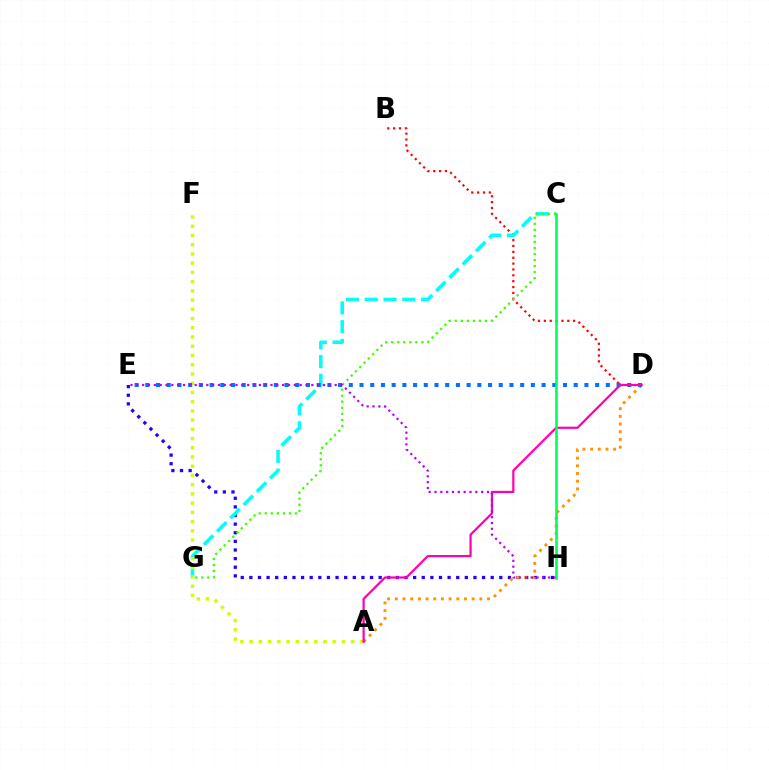{('E', 'H'): [{'color': '#2500ff', 'line_style': 'dotted', 'thickness': 2.34}, {'color': '#b900ff', 'line_style': 'dotted', 'thickness': 1.59}], ('B', 'D'): [{'color': '#ff0000', 'line_style': 'dotted', 'thickness': 1.59}], ('A', 'D'): [{'color': '#ff9400', 'line_style': 'dotted', 'thickness': 2.09}, {'color': '#ff00ac', 'line_style': 'solid', 'thickness': 1.59}], ('C', 'G'): [{'color': '#00fff6', 'line_style': 'dashed', 'thickness': 2.55}, {'color': '#3dff00', 'line_style': 'dotted', 'thickness': 1.64}], ('A', 'F'): [{'color': '#d1ff00', 'line_style': 'dotted', 'thickness': 2.51}], ('D', 'E'): [{'color': '#0074ff', 'line_style': 'dotted', 'thickness': 2.91}], ('C', 'H'): [{'color': '#00ff5c', 'line_style': 'solid', 'thickness': 1.86}]}